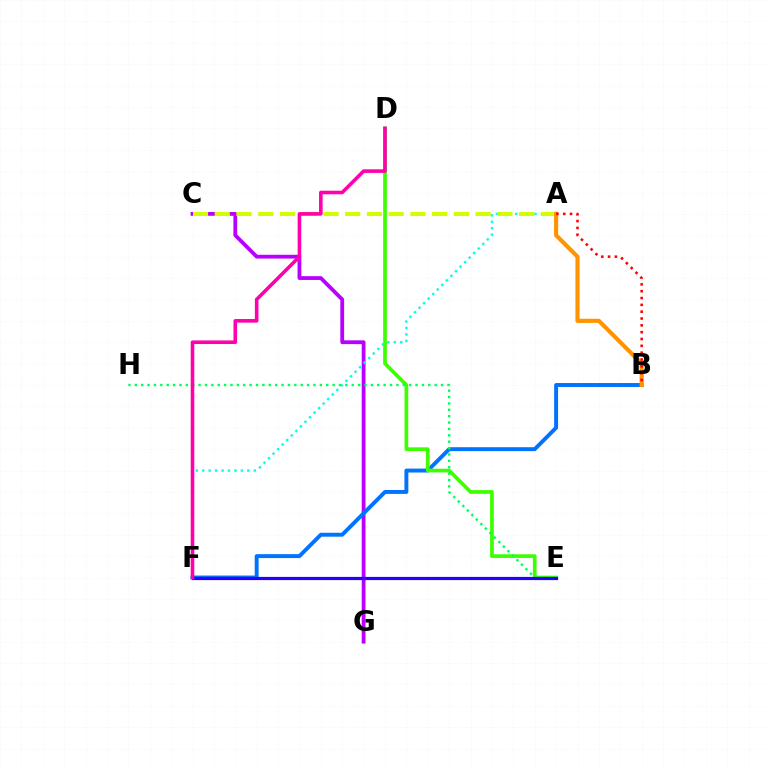{('C', 'G'): [{'color': '#b900ff', 'line_style': 'solid', 'thickness': 2.74}], ('A', 'F'): [{'color': '#00fff6', 'line_style': 'dotted', 'thickness': 1.75}], ('B', 'F'): [{'color': '#0074ff', 'line_style': 'solid', 'thickness': 2.83}], ('A', 'C'): [{'color': '#d1ff00', 'line_style': 'dashed', 'thickness': 2.95}], ('D', 'E'): [{'color': '#3dff00', 'line_style': 'solid', 'thickness': 2.66}], ('E', 'H'): [{'color': '#00ff5c', 'line_style': 'dotted', 'thickness': 1.73}], ('A', 'B'): [{'color': '#ff9400', 'line_style': 'solid', 'thickness': 2.98}, {'color': '#ff0000', 'line_style': 'dotted', 'thickness': 1.85}], ('E', 'F'): [{'color': '#2500ff', 'line_style': 'solid', 'thickness': 2.3}], ('D', 'F'): [{'color': '#ff00ac', 'line_style': 'solid', 'thickness': 2.59}]}